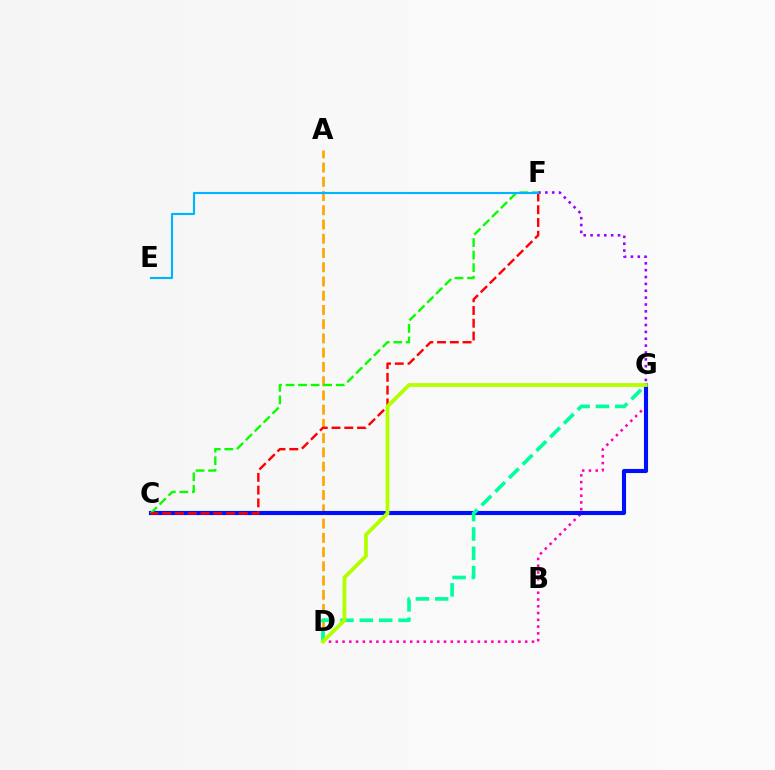{('D', 'G'): [{'color': '#ff00bd', 'line_style': 'dotted', 'thickness': 1.84}, {'color': '#00ff9d', 'line_style': 'dashed', 'thickness': 2.63}, {'color': '#b3ff00', 'line_style': 'solid', 'thickness': 2.73}], ('A', 'D'): [{'color': '#ffa500', 'line_style': 'dashed', 'thickness': 1.93}], ('C', 'G'): [{'color': '#0010ff', 'line_style': 'solid', 'thickness': 2.95}], ('C', 'F'): [{'color': '#08ff00', 'line_style': 'dashed', 'thickness': 1.7}, {'color': '#ff0000', 'line_style': 'dashed', 'thickness': 1.73}], ('F', 'G'): [{'color': '#9b00ff', 'line_style': 'dotted', 'thickness': 1.86}], ('E', 'F'): [{'color': '#00b5ff', 'line_style': 'solid', 'thickness': 1.54}]}